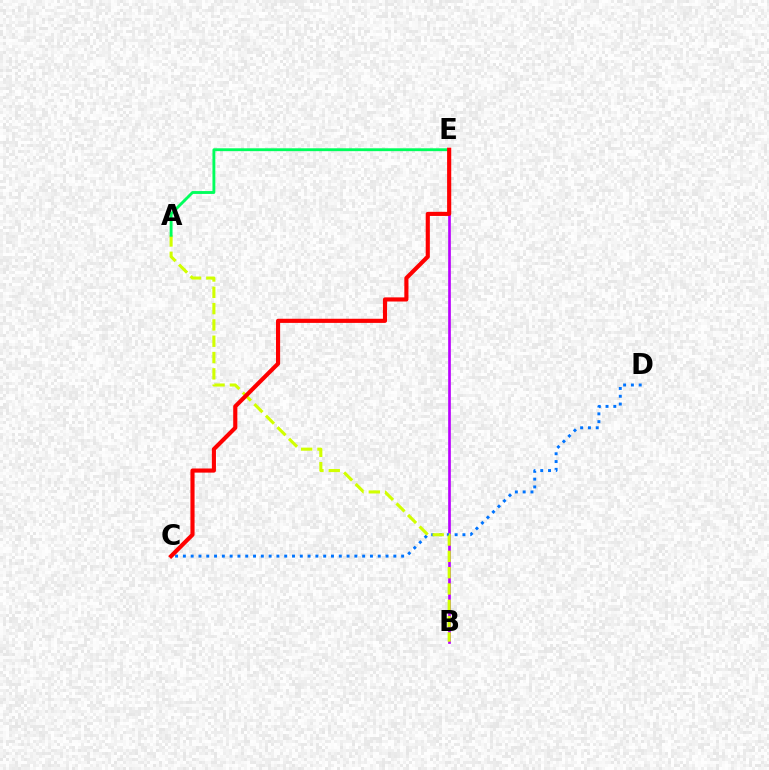{('B', 'E'): [{'color': '#b900ff', 'line_style': 'solid', 'thickness': 1.92}], ('C', 'D'): [{'color': '#0074ff', 'line_style': 'dotted', 'thickness': 2.12}], ('A', 'B'): [{'color': '#d1ff00', 'line_style': 'dashed', 'thickness': 2.22}], ('A', 'E'): [{'color': '#00ff5c', 'line_style': 'solid', 'thickness': 2.06}], ('C', 'E'): [{'color': '#ff0000', 'line_style': 'solid', 'thickness': 2.97}]}